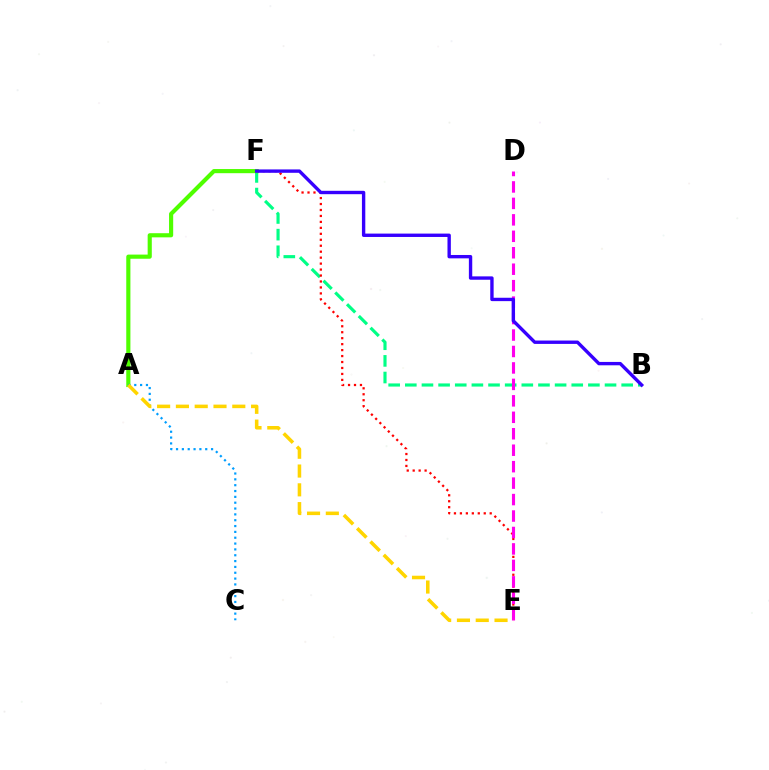{('B', 'F'): [{'color': '#00ff86', 'line_style': 'dashed', 'thickness': 2.26}, {'color': '#3700ff', 'line_style': 'solid', 'thickness': 2.43}], ('E', 'F'): [{'color': '#ff0000', 'line_style': 'dotted', 'thickness': 1.62}], ('D', 'E'): [{'color': '#ff00ed', 'line_style': 'dashed', 'thickness': 2.24}], ('A', 'F'): [{'color': '#4fff00', 'line_style': 'solid', 'thickness': 2.98}], ('A', 'C'): [{'color': '#009eff', 'line_style': 'dotted', 'thickness': 1.59}], ('A', 'E'): [{'color': '#ffd500', 'line_style': 'dashed', 'thickness': 2.55}]}